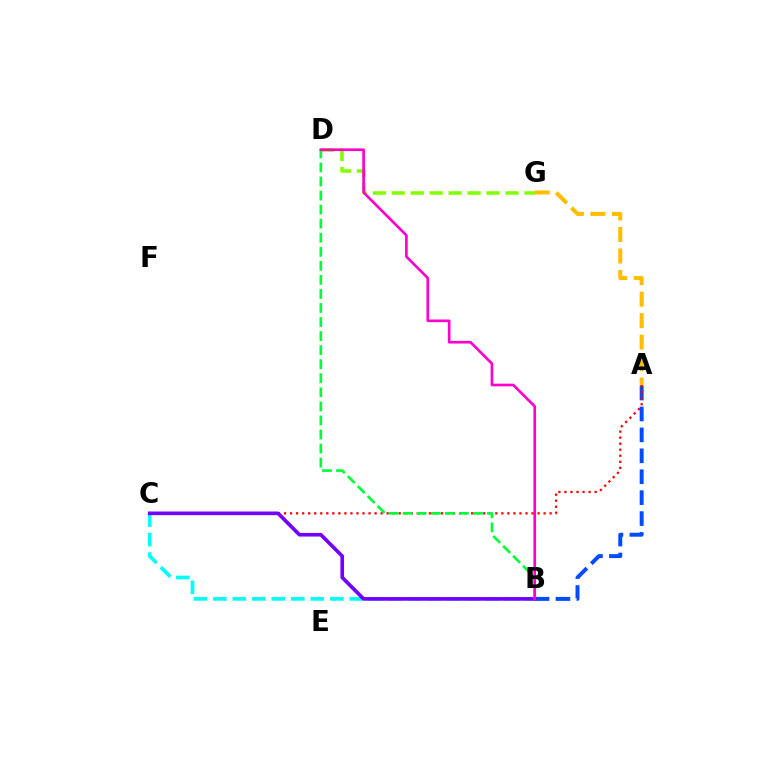{('A', 'B'): [{'color': '#004bff', 'line_style': 'dashed', 'thickness': 2.84}], ('A', 'C'): [{'color': '#ff0000', 'line_style': 'dotted', 'thickness': 1.64}], ('B', 'C'): [{'color': '#00fff6', 'line_style': 'dashed', 'thickness': 2.65}, {'color': '#7200ff', 'line_style': 'solid', 'thickness': 2.63}], ('D', 'G'): [{'color': '#84ff00', 'line_style': 'dashed', 'thickness': 2.57}], ('B', 'D'): [{'color': '#00ff39', 'line_style': 'dashed', 'thickness': 1.91}, {'color': '#ff00cf', 'line_style': 'solid', 'thickness': 1.92}], ('A', 'G'): [{'color': '#ffbd00', 'line_style': 'dashed', 'thickness': 2.92}]}